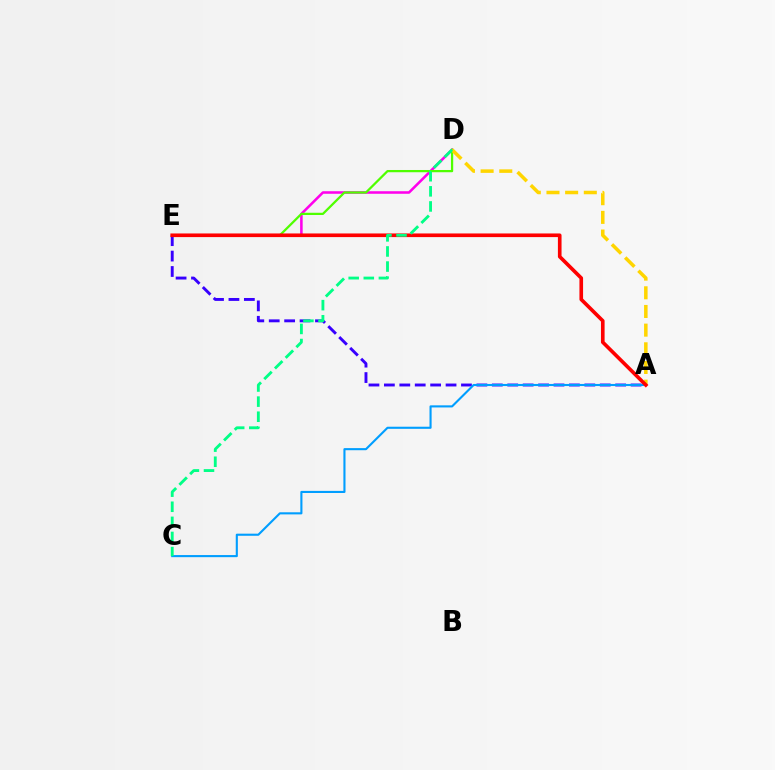{('D', 'E'): [{'color': '#ff00ed', 'line_style': 'solid', 'thickness': 1.84}, {'color': '#4fff00', 'line_style': 'solid', 'thickness': 1.62}], ('A', 'E'): [{'color': '#3700ff', 'line_style': 'dashed', 'thickness': 2.09}, {'color': '#ff0000', 'line_style': 'solid', 'thickness': 2.62}], ('A', 'C'): [{'color': '#009eff', 'line_style': 'solid', 'thickness': 1.52}], ('A', 'D'): [{'color': '#ffd500', 'line_style': 'dashed', 'thickness': 2.54}], ('C', 'D'): [{'color': '#00ff86', 'line_style': 'dashed', 'thickness': 2.05}]}